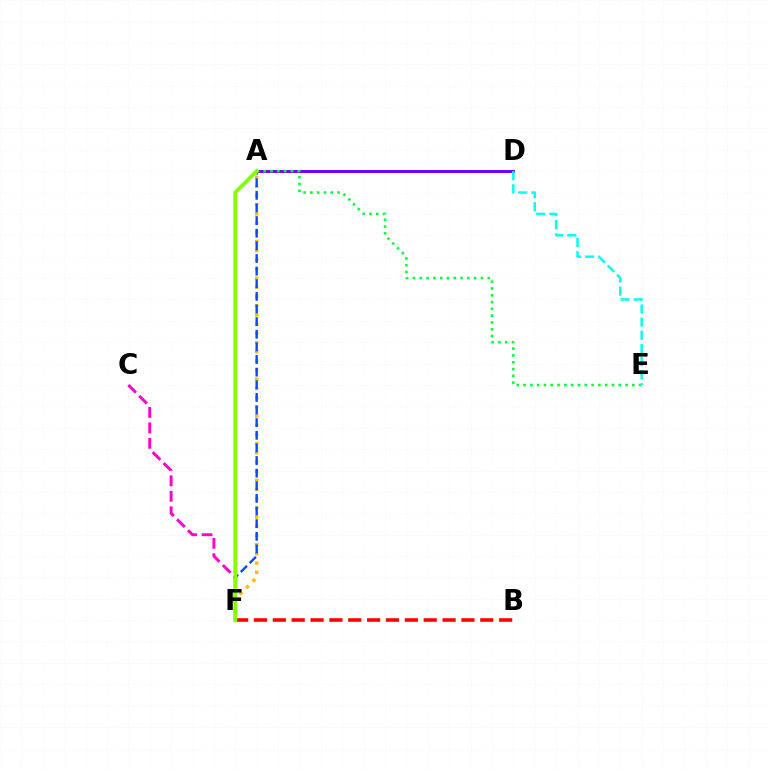{('A', 'D'): [{'color': '#7200ff', 'line_style': 'solid', 'thickness': 2.13}], ('A', 'E'): [{'color': '#00ff39', 'line_style': 'dotted', 'thickness': 1.85}], ('A', 'F'): [{'color': '#ffbd00', 'line_style': 'dotted', 'thickness': 2.5}, {'color': '#004bff', 'line_style': 'dashed', 'thickness': 1.72}, {'color': '#84ff00', 'line_style': 'solid', 'thickness': 2.75}], ('C', 'F'): [{'color': '#ff00cf', 'line_style': 'dashed', 'thickness': 2.1}], ('B', 'F'): [{'color': '#ff0000', 'line_style': 'dashed', 'thickness': 2.56}], ('D', 'E'): [{'color': '#00fff6', 'line_style': 'dashed', 'thickness': 1.78}]}